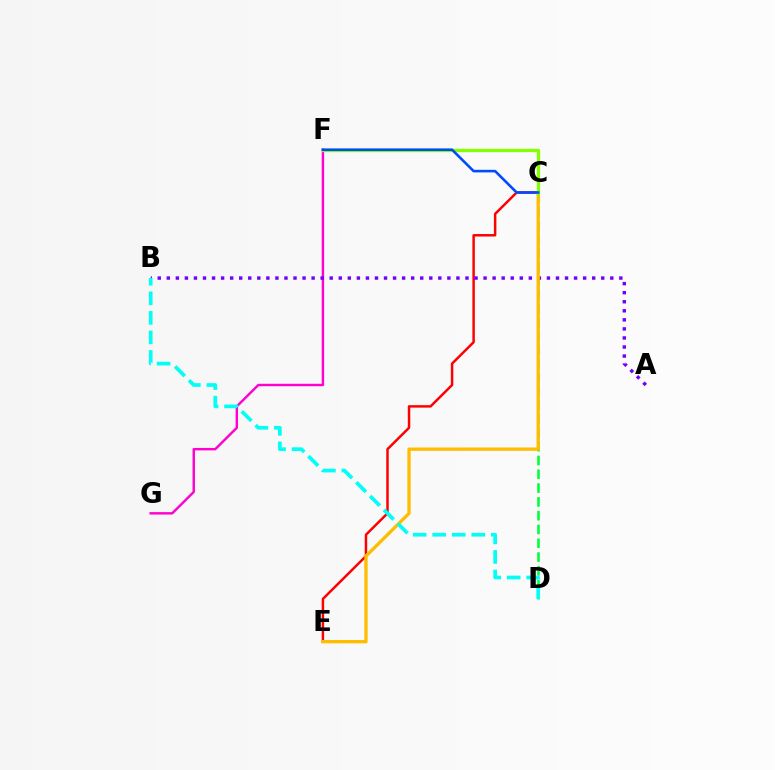{('F', 'G'): [{'color': '#ff00cf', 'line_style': 'solid', 'thickness': 1.74}], ('C', 'D'): [{'color': '#00ff39', 'line_style': 'dashed', 'thickness': 1.87}], ('C', 'E'): [{'color': '#ff0000', 'line_style': 'solid', 'thickness': 1.78}, {'color': '#ffbd00', 'line_style': 'solid', 'thickness': 2.39}], ('A', 'B'): [{'color': '#7200ff', 'line_style': 'dotted', 'thickness': 2.46}], ('B', 'D'): [{'color': '#00fff6', 'line_style': 'dashed', 'thickness': 2.65}], ('C', 'F'): [{'color': '#84ff00', 'line_style': 'solid', 'thickness': 2.38}, {'color': '#004bff', 'line_style': 'solid', 'thickness': 1.87}]}